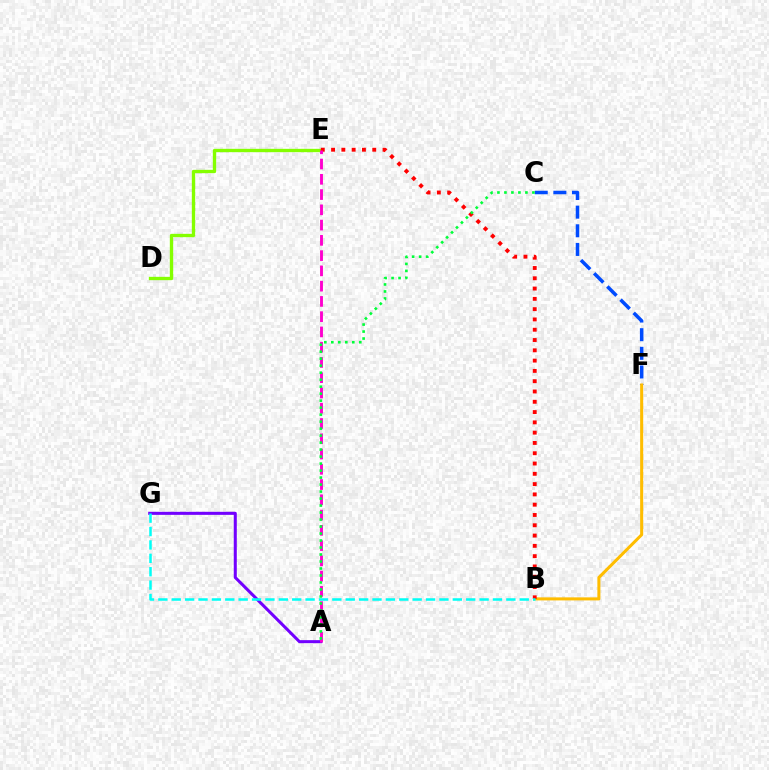{('C', 'F'): [{'color': '#004bff', 'line_style': 'dashed', 'thickness': 2.53}], ('D', 'E'): [{'color': '#84ff00', 'line_style': 'solid', 'thickness': 2.4}], ('B', 'F'): [{'color': '#ffbd00', 'line_style': 'solid', 'thickness': 2.19}], ('A', 'G'): [{'color': '#7200ff', 'line_style': 'solid', 'thickness': 2.19}], ('B', 'E'): [{'color': '#ff0000', 'line_style': 'dotted', 'thickness': 2.8}], ('A', 'E'): [{'color': '#ff00cf', 'line_style': 'dashed', 'thickness': 2.07}], ('B', 'G'): [{'color': '#00fff6', 'line_style': 'dashed', 'thickness': 1.82}], ('A', 'C'): [{'color': '#00ff39', 'line_style': 'dotted', 'thickness': 1.9}]}